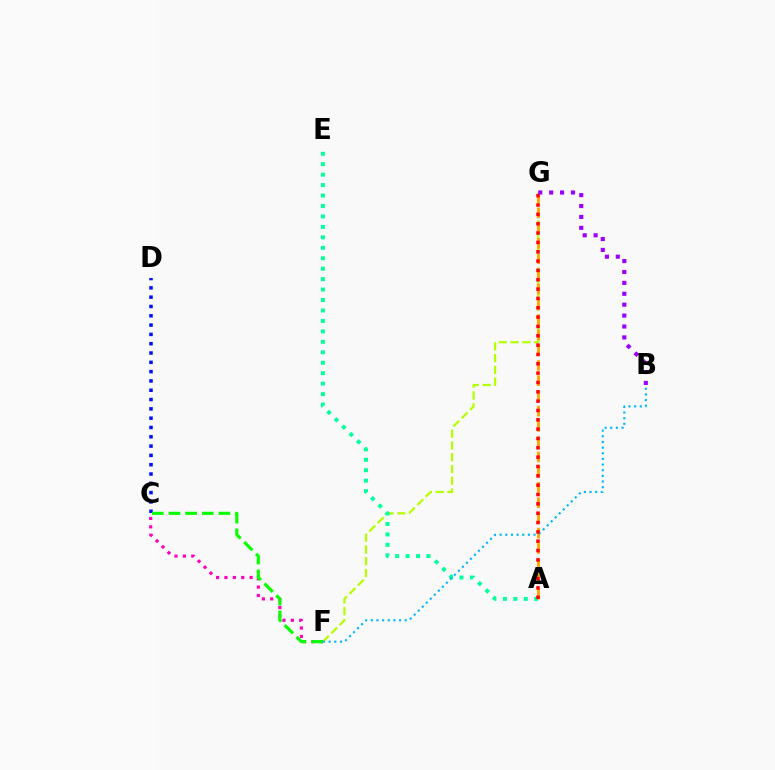{('C', 'D'): [{'color': '#0010ff', 'line_style': 'dotted', 'thickness': 2.53}], ('F', 'G'): [{'color': '#b3ff00', 'line_style': 'dashed', 'thickness': 1.6}], ('A', 'E'): [{'color': '#00ff9d', 'line_style': 'dotted', 'thickness': 2.84}], ('C', 'F'): [{'color': '#ff00bd', 'line_style': 'dotted', 'thickness': 2.28}, {'color': '#08ff00', 'line_style': 'dashed', 'thickness': 2.26}], ('A', 'G'): [{'color': '#ffa500', 'line_style': 'dashed', 'thickness': 2.07}, {'color': '#ff0000', 'line_style': 'dotted', 'thickness': 2.54}], ('B', 'F'): [{'color': '#00b5ff', 'line_style': 'dotted', 'thickness': 1.54}], ('B', 'G'): [{'color': '#9b00ff', 'line_style': 'dotted', 'thickness': 2.96}]}